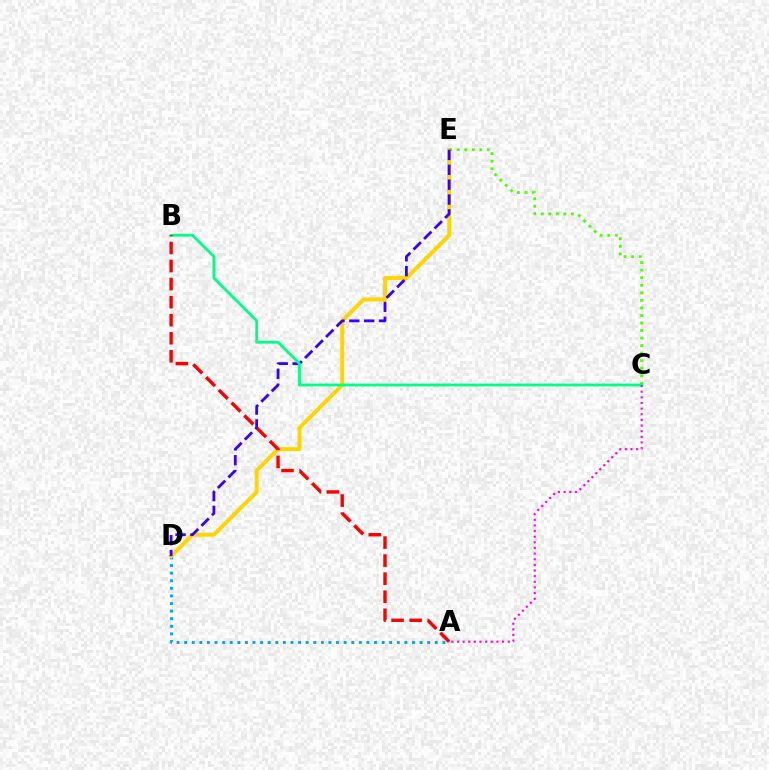{('A', 'D'): [{'color': '#009eff', 'line_style': 'dotted', 'thickness': 2.06}], ('D', 'E'): [{'color': '#ffd500', 'line_style': 'solid', 'thickness': 2.86}, {'color': '#3700ff', 'line_style': 'dashed', 'thickness': 2.02}], ('C', 'E'): [{'color': '#4fff00', 'line_style': 'dotted', 'thickness': 2.05}], ('B', 'C'): [{'color': '#00ff86', 'line_style': 'solid', 'thickness': 2.02}], ('A', 'B'): [{'color': '#ff0000', 'line_style': 'dashed', 'thickness': 2.45}], ('A', 'C'): [{'color': '#ff00ed', 'line_style': 'dotted', 'thickness': 1.53}]}